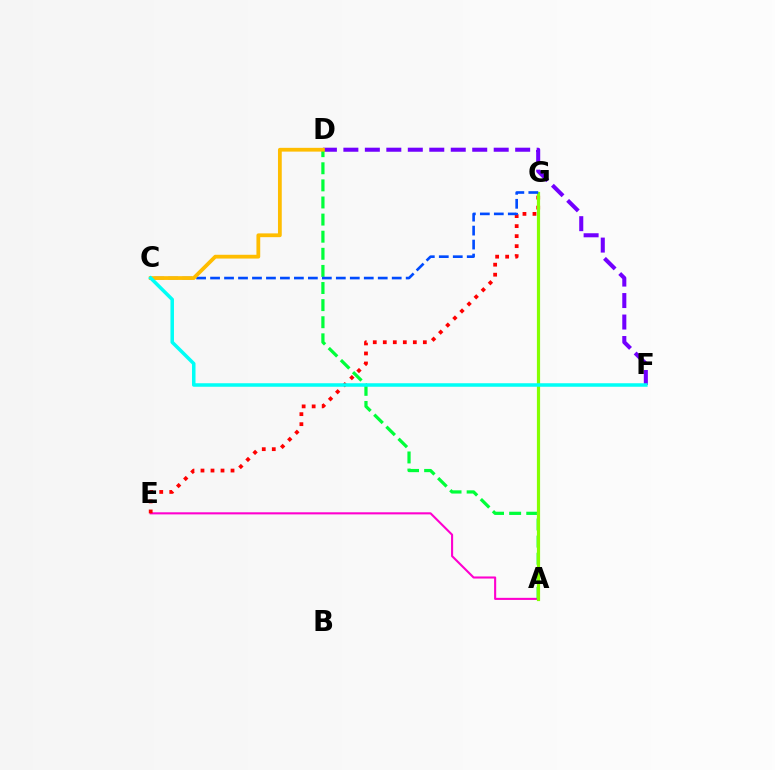{('A', 'E'): [{'color': '#ff00cf', 'line_style': 'solid', 'thickness': 1.51}], ('D', 'F'): [{'color': '#7200ff', 'line_style': 'dashed', 'thickness': 2.92}], ('A', 'D'): [{'color': '#00ff39', 'line_style': 'dashed', 'thickness': 2.32}], ('E', 'G'): [{'color': '#ff0000', 'line_style': 'dotted', 'thickness': 2.72}], ('A', 'G'): [{'color': '#84ff00', 'line_style': 'solid', 'thickness': 2.3}], ('C', 'G'): [{'color': '#004bff', 'line_style': 'dashed', 'thickness': 1.9}], ('C', 'D'): [{'color': '#ffbd00', 'line_style': 'solid', 'thickness': 2.72}], ('C', 'F'): [{'color': '#00fff6', 'line_style': 'solid', 'thickness': 2.53}]}